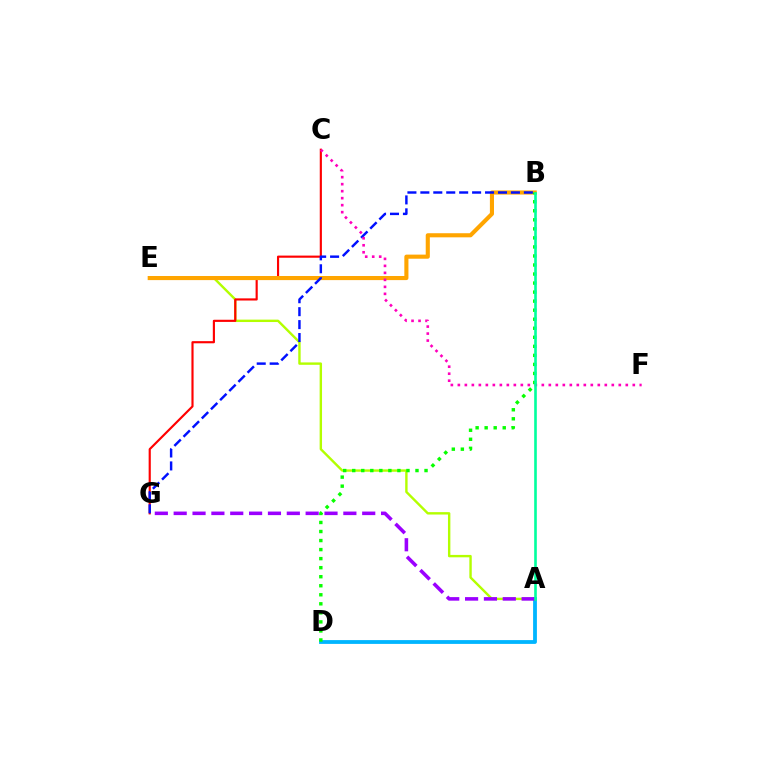{('A', 'E'): [{'color': '#b3ff00', 'line_style': 'solid', 'thickness': 1.73}], ('C', 'G'): [{'color': '#ff0000', 'line_style': 'solid', 'thickness': 1.55}], ('B', 'E'): [{'color': '#ffa500', 'line_style': 'solid', 'thickness': 2.95}], ('A', 'D'): [{'color': '#00b5ff', 'line_style': 'solid', 'thickness': 2.74}], ('B', 'G'): [{'color': '#0010ff', 'line_style': 'dashed', 'thickness': 1.76}], ('C', 'F'): [{'color': '#ff00bd', 'line_style': 'dotted', 'thickness': 1.9}], ('B', 'D'): [{'color': '#08ff00', 'line_style': 'dotted', 'thickness': 2.46}], ('A', 'G'): [{'color': '#9b00ff', 'line_style': 'dashed', 'thickness': 2.56}], ('A', 'B'): [{'color': '#00ff9d', 'line_style': 'solid', 'thickness': 1.89}]}